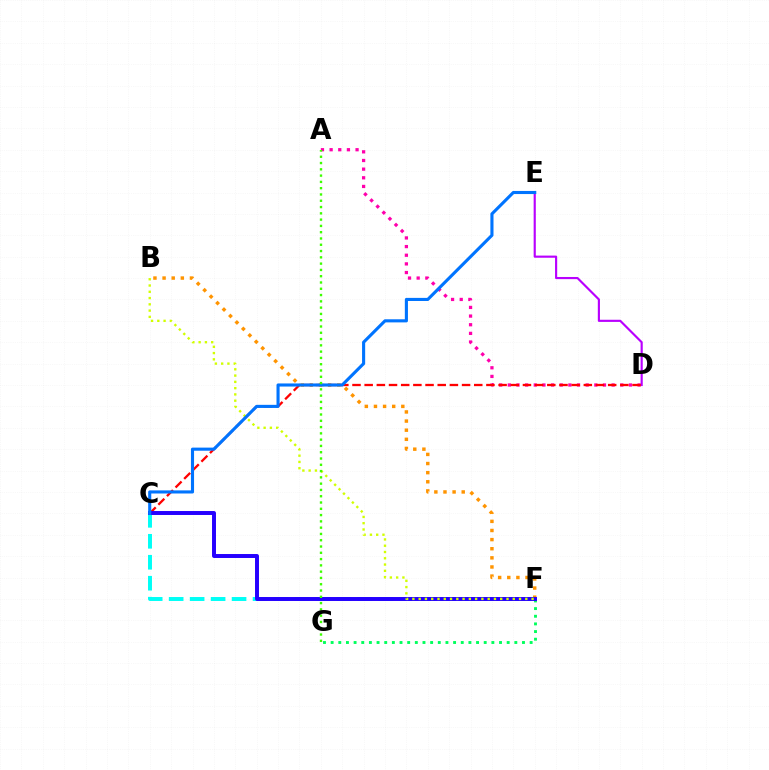{('C', 'F'): [{'color': '#00fff6', 'line_style': 'dashed', 'thickness': 2.85}, {'color': '#2500ff', 'line_style': 'solid', 'thickness': 2.84}], ('F', 'G'): [{'color': '#00ff5c', 'line_style': 'dotted', 'thickness': 2.08}], ('B', 'F'): [{'color': '#ff9400', 'line_style': 'dotted', 'thickness': 2.48}, {'color': '#d1ff00', 'line_style': 'dotted', 'thickness': 1.7}], ('A', 'D'): [{'color': '#ff00ac', 'line_style': 'dotted', 'thickness': 2.35}], ('D', 'E'): [{'color': '#b900ff', 'line_style': 'solid', 'thickness': 1.55}], ('C', 'D'): [{'color': '#ff0000', 'line_style': 'dashed', 'thickness': 1.65}], ('C', 'E'): [{'color': '#0074ff', 'line_style': 'solid', 'thickness': 2.23}], ('A', 'G'): [{'color': '#3dff00', 'line_style': 'dotted', 'thickness': 1.71}]}